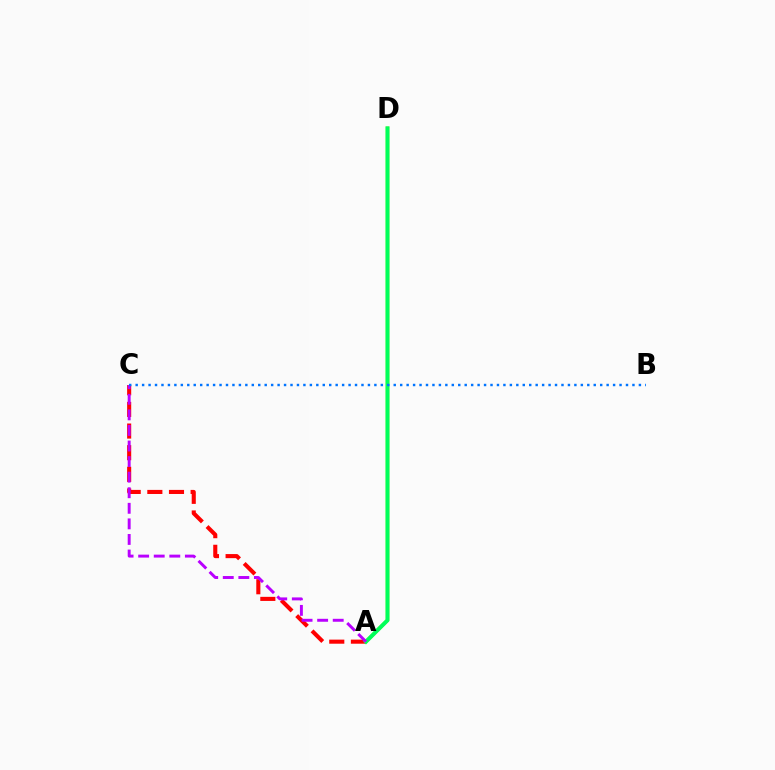{('A', 'C'): [{'color': '#ff0000', 'line_style': 'dashed', 'thickness': 2.94}, {'color': '#b900ff', 'line_style': 'dashed', 'thickness': 2.12}], ('A', 'D'): [{'color': '#d1ff00', 'line_style': 'solid', 'thickness': 2.51}, {'color': '#00ff5c', 'line_style': 'solid', 'thickness': 2.86}], ('B', 'C'): [{'color': '#0074ff', 'line_style': 'dotted', 'thickness': 1.75}]}